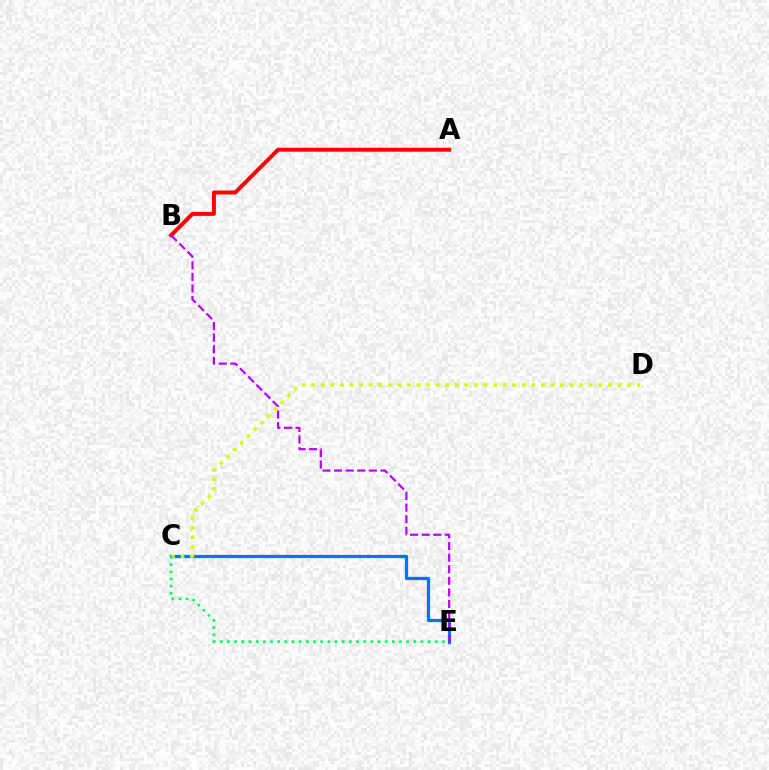{('A', 'B'): [{'color': '#ff0000', 'line_style': 'solid', 'thickness': 2.84}], ('C', 'E'): [{'color': '#0074ff', 'line_style': 'solid', 'thickness': 2.34}, {'color': '#00ff5c', 'line_style': 'dotted', 'thickness': 1.95}], ('B', 'E'): [{'color': '#b900ff', 'line_style': 'dashed', 'thickness': 1.58}], ('C', 'D'): [{'color': '#d1ff00', 'line_style': 'dotted', 'thickness': 2.6}]}